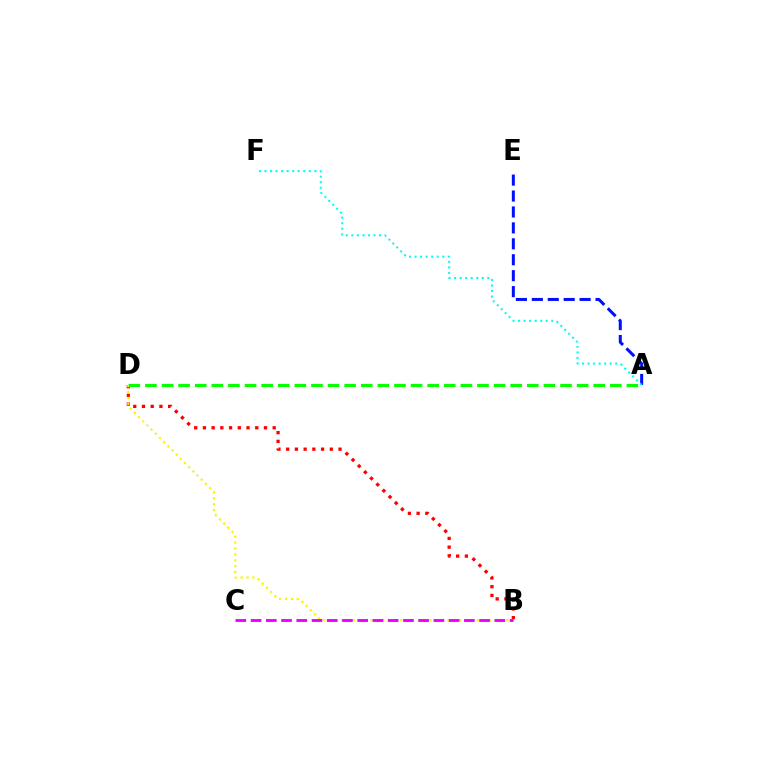{('A', 'D'): [{'color': '#08ff00', 'line_style': 'dashed', 'thickness': 2.26}], ('A', 'E'): [{'color': '#0010ff', 'line_style': 'dashed', 'thickness': 2.16}], ('B', 'D'): [{'color': '#ff0000', 'line_style': 'dotted', 'thickness': 2.37}, {'color': '#fcf500', 'line_style': 'dotted', 'thickness': 1.6}], ('A', 'F'): [{'color': '#00fff6', 'line_style': 'dotted', 'thickness': 1.51}], ('B', 'C'): [{'color': '#ee00ff', 'line_style': 'dashed', 'thickness': 2.07}]}